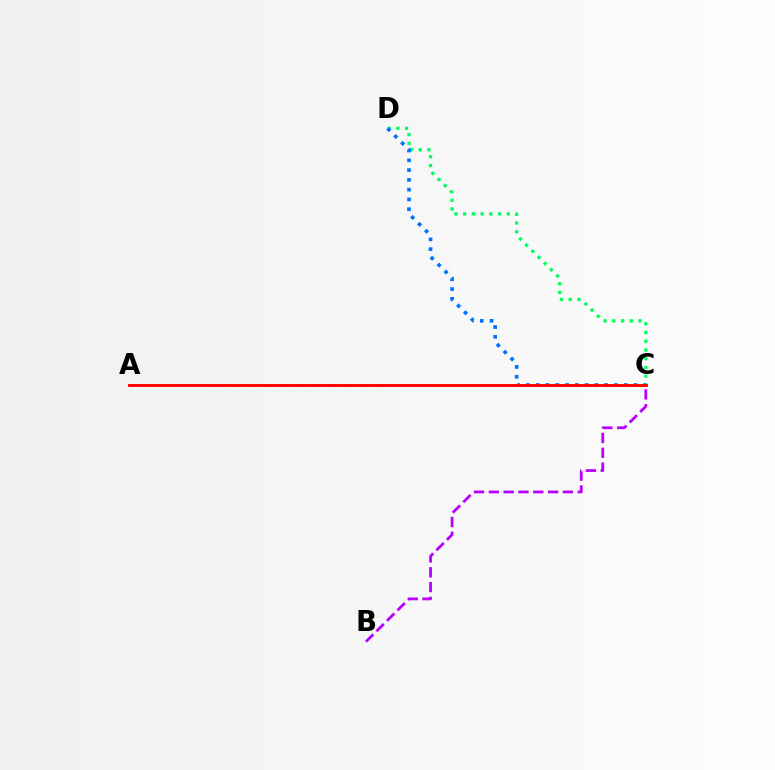{('A', 'C'): [{'color': '#d1ff00', 'line_style': 'dashed', 'thickness': 2.22}, {'color': '#ff0000', 'line_style': 'solid', 'thickness': 2.07}], ('C', 'D'): [{'color': '#00ff5c', 'line_style': 'dotted', 'thickness': 2.37}, {'color': '#0074ff', 'line_style': 'dotted', 'thickness': 2.66}], ('B', 'C'): [{'color': '#b900ff', 'line_style': 'dashed', 'thickness': 2.01}]}